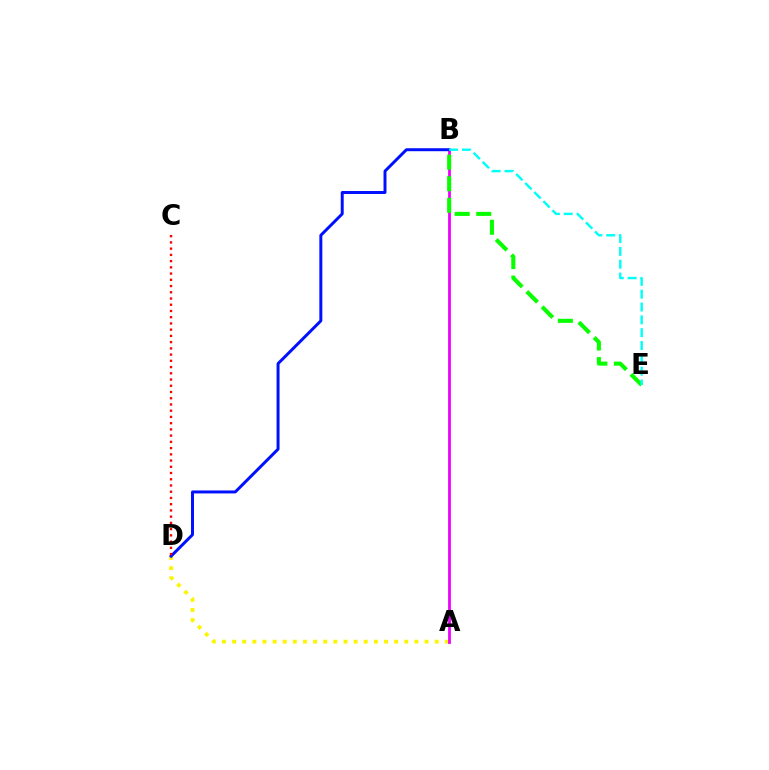{('A', 'D'): [{'color': '#fcf500', 'line_style': 'dotted', 'thickness': 2.75}], ('A', 'B'): [{'color': '#ee00ff', 'line_style': 'solid', 'thickness': 2.0}], ('B', 'E'): [{'color': '#08ff00', 'line_style': 'dashed', 'thickness': 2.93}, {'color': '#00fff6', 'line_style': 'dashed', 'thickness': 1.74}], ('B', 'D'): [{'color': '#0010ff', 'line_style': 'solid', 'thickness': 2.14}], ('C', 'D'): [{'color': '#ff0000', 'line_style': 'dotted', 'thickness': 1.69}]}